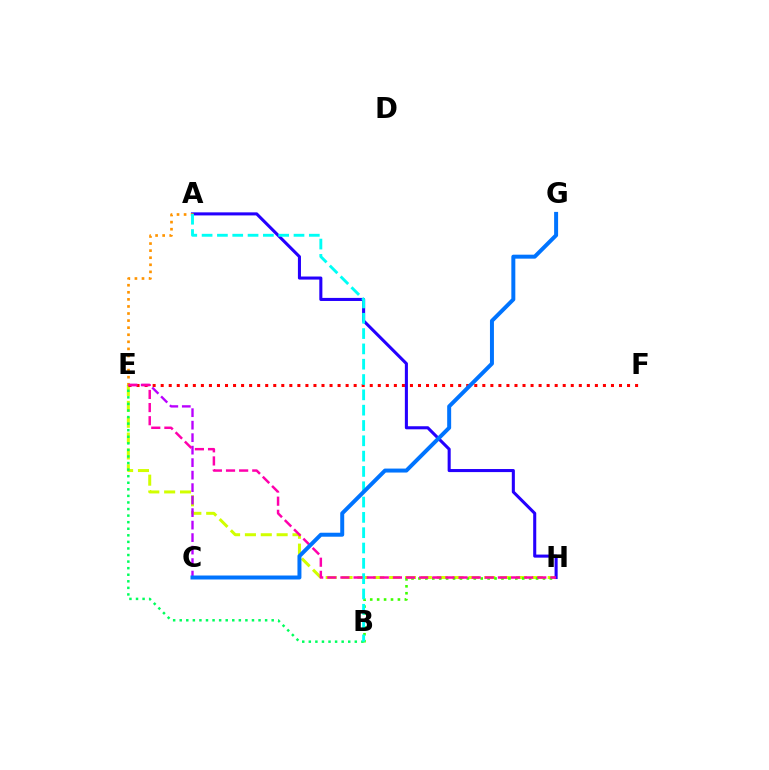{('E', 'H'): [{'color': '#d1ff00', 'line_style': 'dashed', 'thickness': 2.15}, {'color': '#ff00ac', 'line_style': 'dashed', 'thickness': 1.78}], ('B', 'E'): [{'color': '#00ff5c', 'line_style': 'dotted', 'thickness': 1.78}], ('E', 'F'): [{'color': '#ff0000', 'line_style': 'dotted', 'thickness': 2.18}], ('B', 'H'): [{'color': '#3dff00', 'line_style': 'dotted', 'thickness': 1.88}], ('C', 'E'): [{'color': '#b900ff', 'line_style': 'dashed', 'thickness': 1.7}], ('A', 'H'): [{'color': '#2500ff', 'line_style': 'solid', 'thickness': 2.21}], ('A', 'E'): [{'color': '#ff9400', 'line_style': 'dotted', 'thickness': 1.92}], ('A', 'B'): [{'color': '#00fff6', 'line_style': 'dashed', 'thickness': 2.08}], ('C', 'G'): [{'color': '#0074ff', 'line_style': 'solid', 'thickness': 2.86}]}